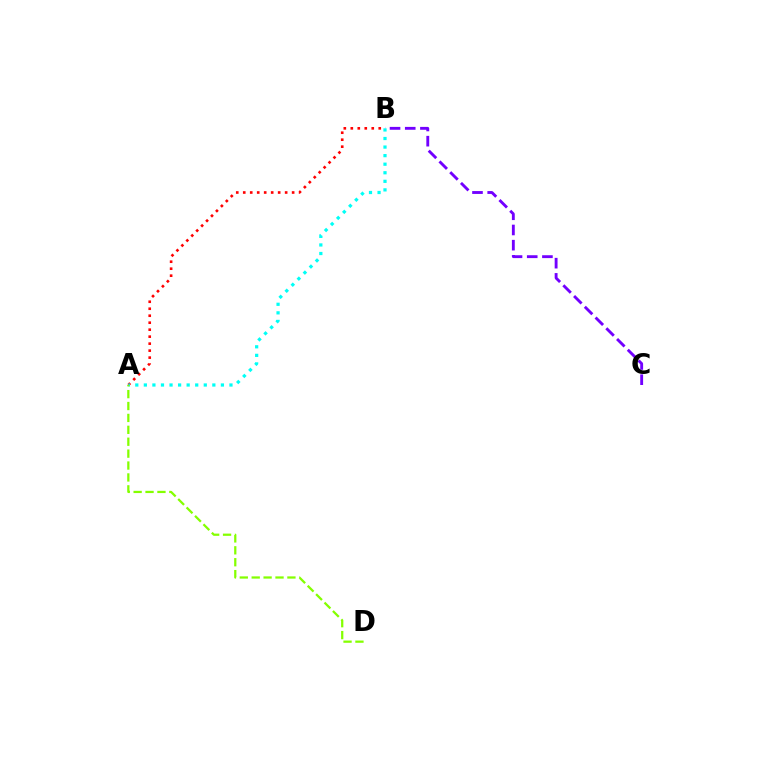{('B', 'C'): [{'color': '#7200ff', 'line_style': 'dashed', 'thickness': 2.06}], ('A', 'B'): [{'color': '#ff0000', 'line_style': 'dotted', 'thickness': 1.9}, {'color': '#00fff6', 'line_style': 'dotted', 'thickness': 2.33}], ('A', 'D'): [{'color': '#84ff00', 'line_style': 'dashed', 'thickness': 1.62}]}